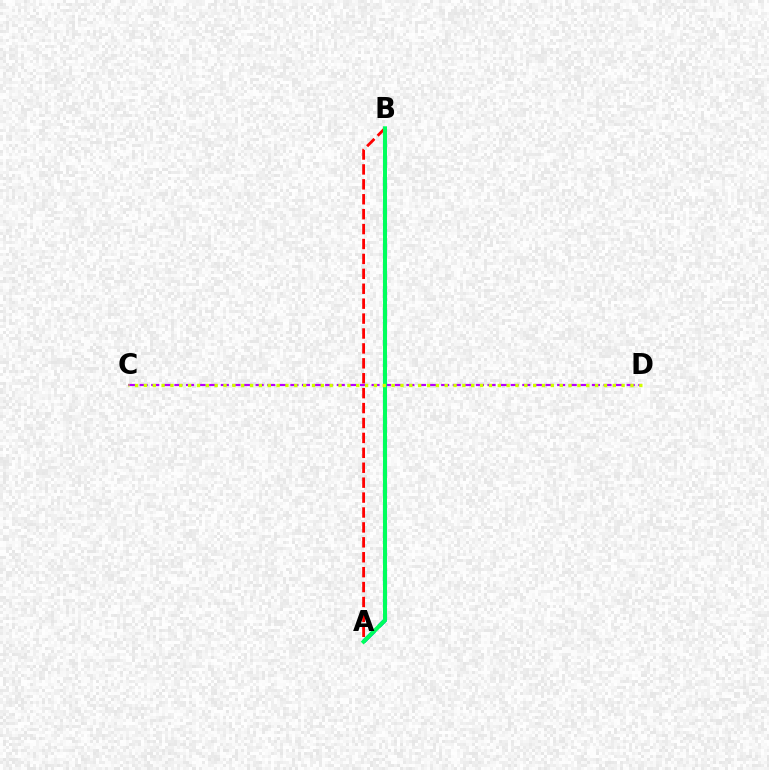{('A', 'B'): [{'color': '#0074ff', 'line_style': 'dashed', 'thickness': 2.96}, {'color': '#ff0000', 'line_style': 'dashed', 'thickness': 2.03}, {'color': '#00ff5c', 'line_style': 'solid', 'thickness': 2.9}], ('C', 'D'): [{'color': '#b900ff', 'line_style': 'dashed', 'thickness': 1.58}, {'color': '#d1ff00', 'line_style': 'dotted', 'thickness': 2.4}]}